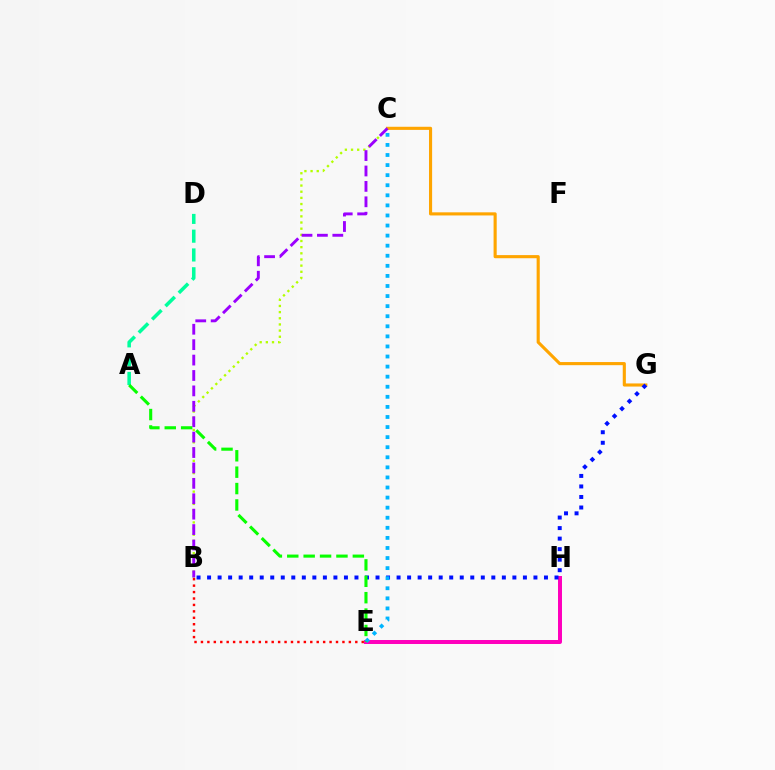{('C', 'G'): [{'color': '#ffa500', 'line_style': 'solid', 'thickness': 2.25}], ('E', 'H'): [{'color': '#ff00bd', 'line_style': 'solid', 'thickness': 2.86}], ('B', 'E'): [{'color': '#ff0000', 'line_style': 'dotted', 'thickness': 1.75}], ('B', 'C'): [{'color': '#b3ff00', 'line_style': 'dotted', 'thickness': 1.67}, {'color': '#9b00ff', 'line_style': 'dashed', 'thickness': 2.09}], ('B', 'G'): [{'color': '#0010ff', 'line_style': 'dotted', 'thickness': 2.86}], ('C', 'E'): [{'color': '#00b5ff', 'line_style': 'dotted', 'thickness': 2.74}], ('A', 'D'): [{'color': '#00ff9d', 'line_style': 'dashed', 'thickness': 2.55}], ('A', 'E'): [{'color': '#08ff00', 'line_style': 'dashed', 'thickness': 2.23}]}